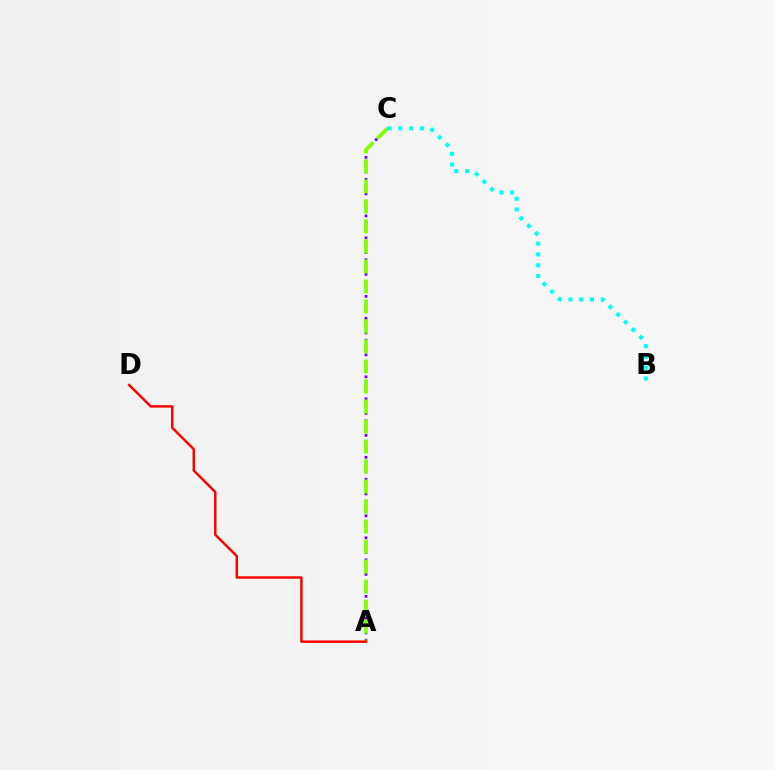{('A', 'C'): [{'color': '#7200ff', 'line_style': 'dotted', 'thickness': 1.99}, {'color': '#84ff00', 'line_style': 'dashed', 'thickness': 2.72}], ('A', 'D'): [{'color': '#ff0000', 'line_style': 'solid', 'thickness': 1.77}], ('B', 'C'): [{'color': '#00fff6', 'line_style': 'dotted', 'thickness': 2.93}]}